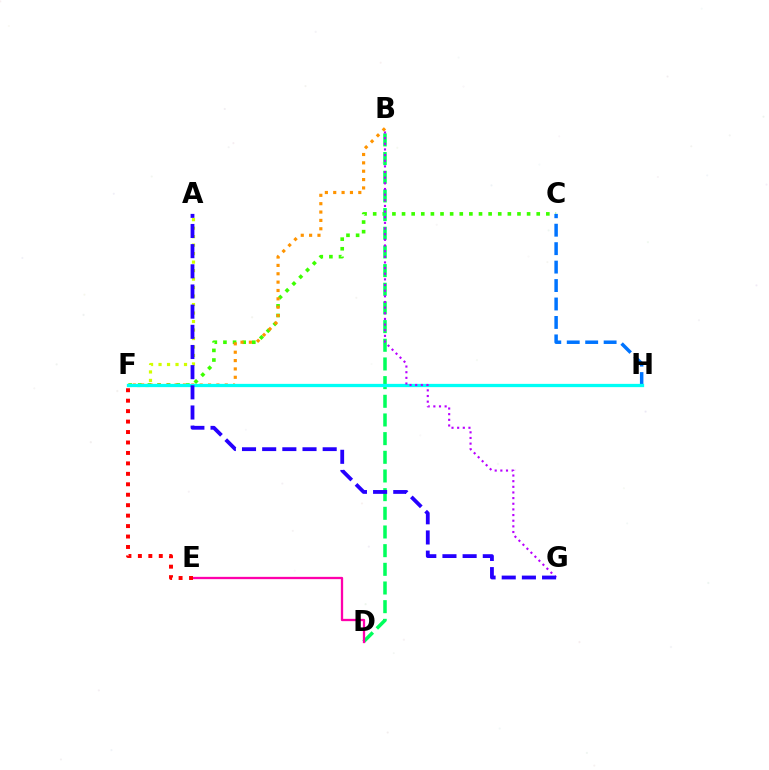{('C', 'F'): [{'color': '#3dff00', 'line_style': 'dotted', 'thickness': 2.61}], ('A', 'F'): [{'color': '#d1ff00', 'line_style': 'dotted', 'thickness': 2.31}], ('B', 'F'): [{'color': '#ff9400', 'line_style': 'dotted', 'thickness': 2.27}], ('B', 'D'): [{'color': '#00ff5c', 'line_style': 'dashed', 'thickness': 2.54}], ('C', 'H'): [{'color': '#0074ff', 'line_style': 'dashed', 'thickness': 2.51}], ('F', 'H'): [{'color': '#00fff6', 'line_style': 'solid', 'thickness': 2.35}], ('D', 'E'): [{'color': '#ff00ac', 'line_style': 'solid', 'thickness': 1.65}], ('B', 'G'): [{'color': '#b900ff', 'line_style': 'dotted', 'thickness': 1.53}], ('E', 'F'): [{'color': '#ff0000', 'line_style': 'dotted', 'thickness': 2.84}], ('A', 'G'): [{'color': '#2500ff', 'line_style': 'dashed', 'thickness': 2.74}]}